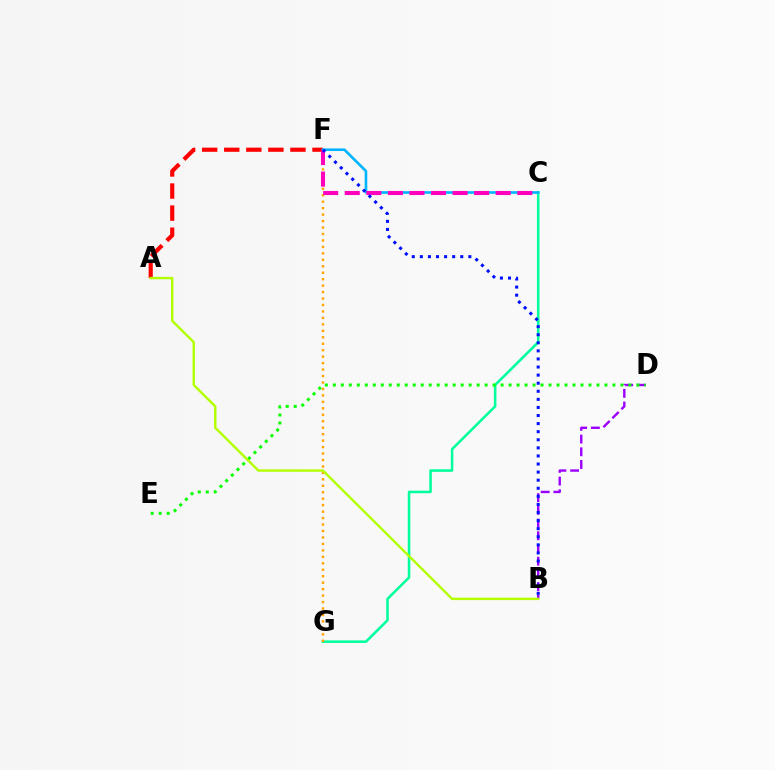{('C', 'G'): [{'color': '#00ff9d', 'line_style': 'solid', 'thickness': 1.84}], ('F', 'G'): [{'color': '#ffa500', 'line_style': 'dotted', 'thickness': 1.75}], ('B', 'D'): [{'color': '#9b00ff', 'line_style': 'dashed', 'thickness': 1.73}], ('A', 'F'): [{'color': '#ff0000', 'line_style': 'dashed', 'thickness': 3.0}], ('D', 'E'): [{'color': '#08ff00', 'line_style': 'dotted', 'thickness': 2.17}], ('C', 'F'): [{'color': '#00b5ff', 'line_style': 'solid', 'thickness': 1.89}, {'color': '#ff00bd', 'line_style': 'dashed', 'thickness': 2.93}], ('B', 'F'): [{'color': '#0010ff', 'line_style': 'dotted', 'thickness': 2.2}], ('A', 'B'): [{'color': '#b3ff00', 'line_style': 'solid', 'thickness': 1.73}]}